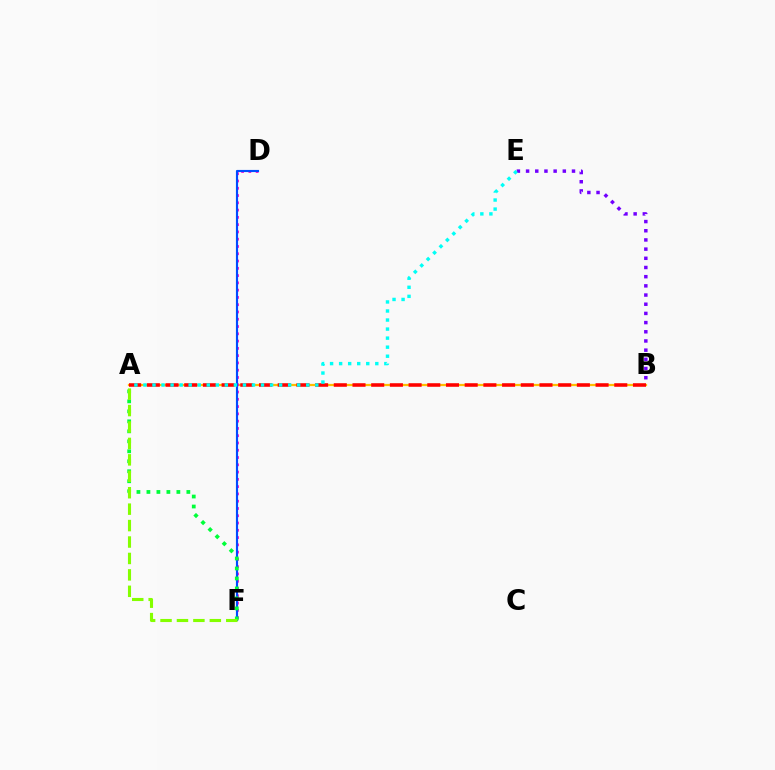{('A', 'B'): [{'color': '#ffbd00', 'line_style': 'solid', 'thickness': 1.61}, {'color': '#ff0000', 'line_style': 'dashed', 'thickness': 2.54}], ('D', 'F'): [{'color': '#ff00cf', 'line_style': 'dotted', 'thickness': 1.98}, {'color': '#004bff', 'line_style': 'solid', 'thickness': 1.55}], ('B', 'E'): [{'color': '#7200ff', 'line_style': 'dotted', 'thickness': 2.5}], ('A', 'F'): [{'color': '#00ff39', 'line_style': 'dotted', 'thickness': 2.71}, {'color': '#84ff00', 'line_style': 'dashed', 'thickness': 2.23}], ('A', 'E'): [{'color': '#00fff6', 'line_style': 'dotted', 'thickness': 2.46}]}